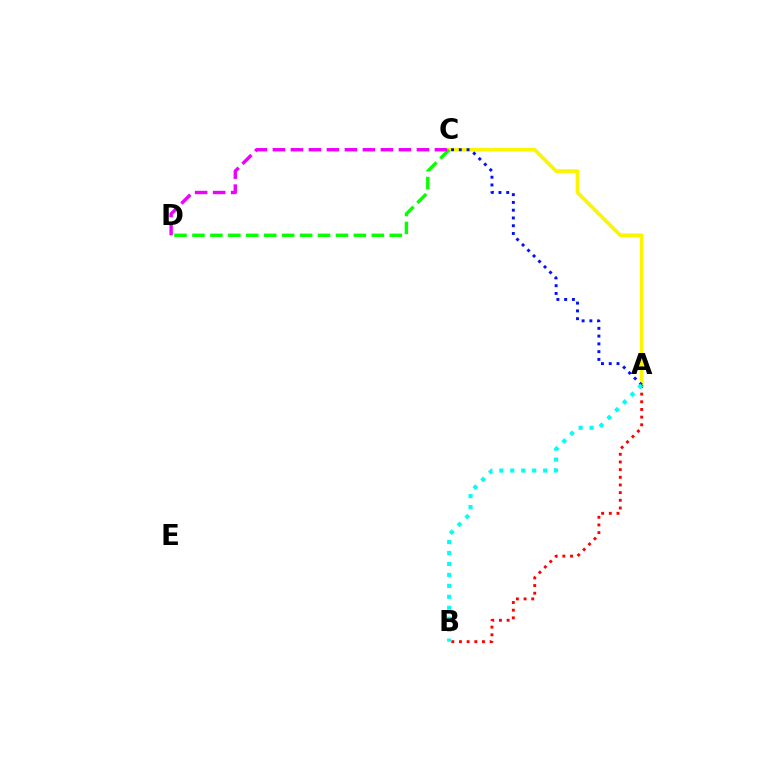{('A', 'C'): [{'color': '#fcf500', 'line_style': 'solid', 'thickness': 2.65}, {'color': '#0010ff', 'line_style': 'dotted', 'thickness': 2.11}], ('A', 'B'): [{'color': '#ff0000', 'line_style': 'dotted', 'thickness': 2.08}, {'color': '#00fff6', 'line_style': 'dotted', 'thickness': 2.98}], ('C', 'D'): [{'color': '#08ff00', 'line_style': 'dashed', 'thickness': 2.44}, {'color': '#ee00ff', 'line_style': 'dashed', 'thickness': 2.45}]}